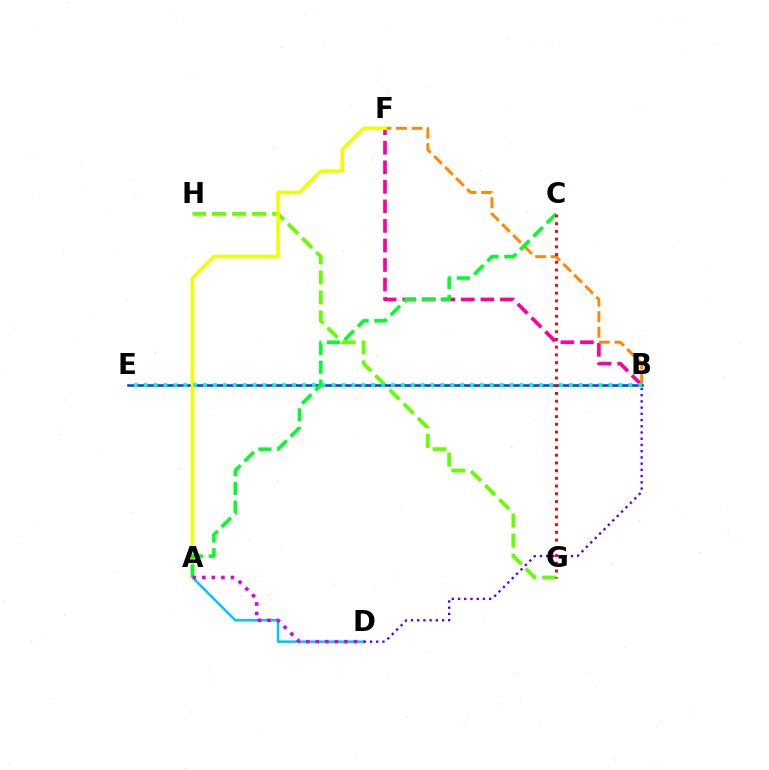{('G', 'H'): [{'color': '#66ff00', 'line_style': 'dashed', 'thickness': 2.72}], ('A', 'D'): [{'color': '#00c7ff', 'line_style': 'solid', 'thickness': 1.83}, {'color': '#d600ff', 'line_style': 'dotted', 'thickness': 2.59}], ('B', 'F'): [{'color': '#ff00a0', 'line_style': 'dashed', 'thickness': 2.66}, {'color': '#ff8800', 'line_style': 'dashed', 'thickness': 2.11}], ('B', 'E'): [{'color': '#003fff', 'line_style': 'solid', 'thickness': 1.84}, {'color': '#00ffaf', 'line_style': 'dotted', 'thickness': 2.69}], ('B', 'D'): [{'color': '#4f00ff', 'line_style': 'dotted', 'thickness': 1.69}], ('A', 'F'): [{'color': '#eeff00', 'line_style': 'solid', 'thickness': 2.54}], ('A', 'C'): [{'color': '#00ff27', 'line_style': 'dashed', 'thickness': 2.55}], ('C', 'G'): [{'color': '#ff0000', 'line_style': 'dotted', 'thickness': 2.1}]}